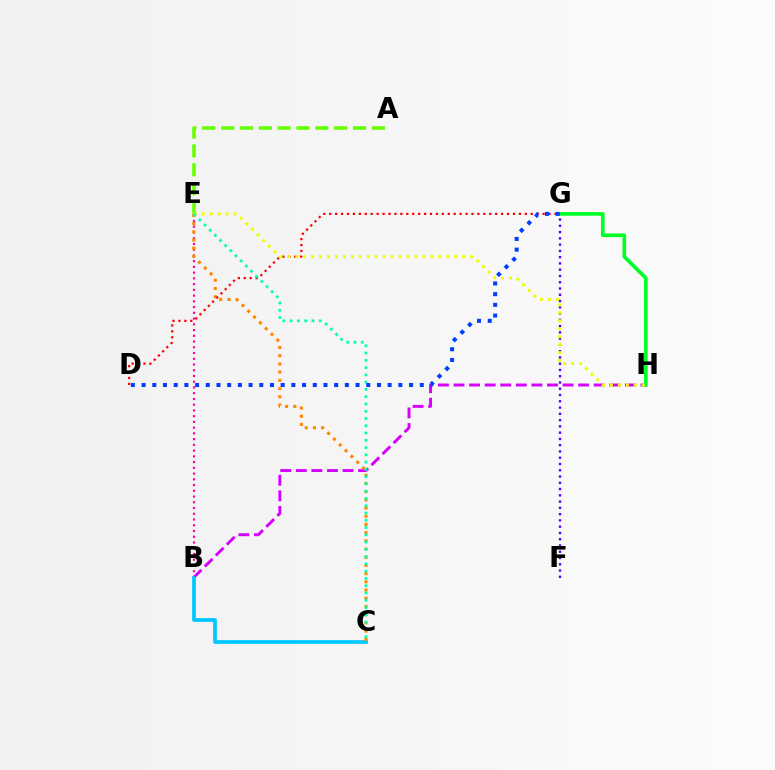{('A', 'E'): [{'color': '#66ff00', 'line_style': 'dashed', 'thickness': 2.56}], ('B', 'H'): [{'color': '#d600ff', 'line_style': 'dashed', 'thickness': 2.12}], ('B', 'E'): [{'color': '#ff00a0', 'line_style': 'dotted', 'thickness': 1.56}], ('B', 'C'): [{'color': '#00c7ff', 'line_style': 'solid', 'thickness': 2.67}], ('C', 'E'): [{'color': '#ff8800', 'line_style': 'dotted', 'thickness': 2.23}, {'color': '#00ffaf', 'line_style': 'dotted', 'thickness': 1.98}], ('D', 'G'): [{'color': '#ff0000', 'line_style': 'dotted', 'thickness': 1.61}, {'color': '#003fff', 'line_style': 'dotted', 'thickness': 2.91}], ('F', 'G'): [{'color': '#4f00ff', 'line_style': 'dotted', 'thickness': 1.7}], ('G', 'H'): [{'color': '#00ff27', 'line_style': 'solid', 'thickness': 2.63}], ('E', 'H'): [{'color': '#eeff00', 'line_style': 'dotted', 'thickness': 2.16}]}